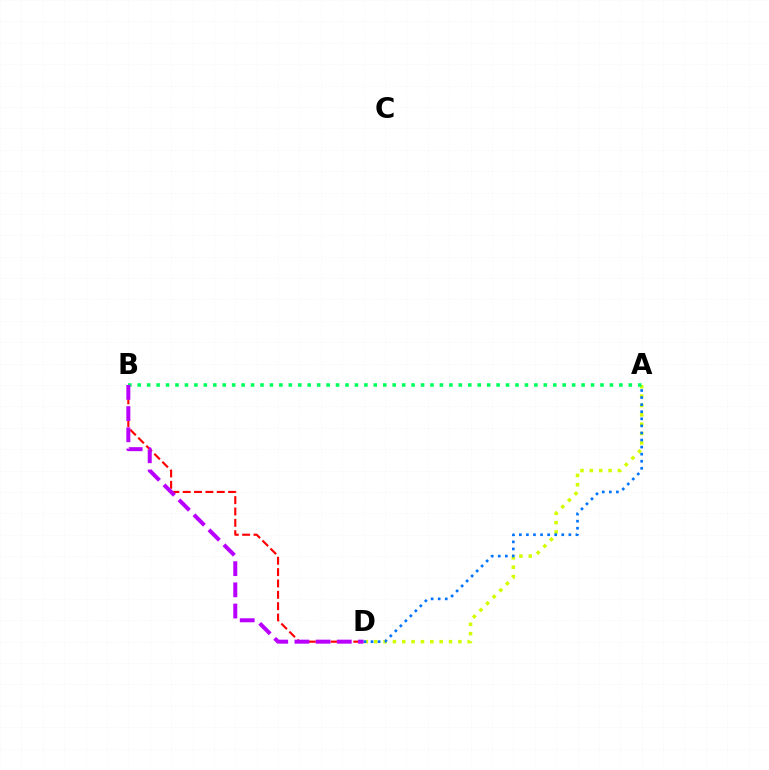{('A', 'D'): [{'color': '#d1ff00', 'line_style': 'dotted', 'thickness': 2.54}, {'color': '#0074ff', 'line_style': 'dotted', 'thickness': 1.92}], ('B', 'D'): [{'color': '#ff0000', 'line_style': 'dashed', 'thickness': 1.54}, {'color': '#b900ff', 'line_style': 'dashed', 'thickness': 2.88}], ('A', 'B'): [{'color': '#00ff5c', 'line_style': 'dotted', 'thickness': 2.57}]}